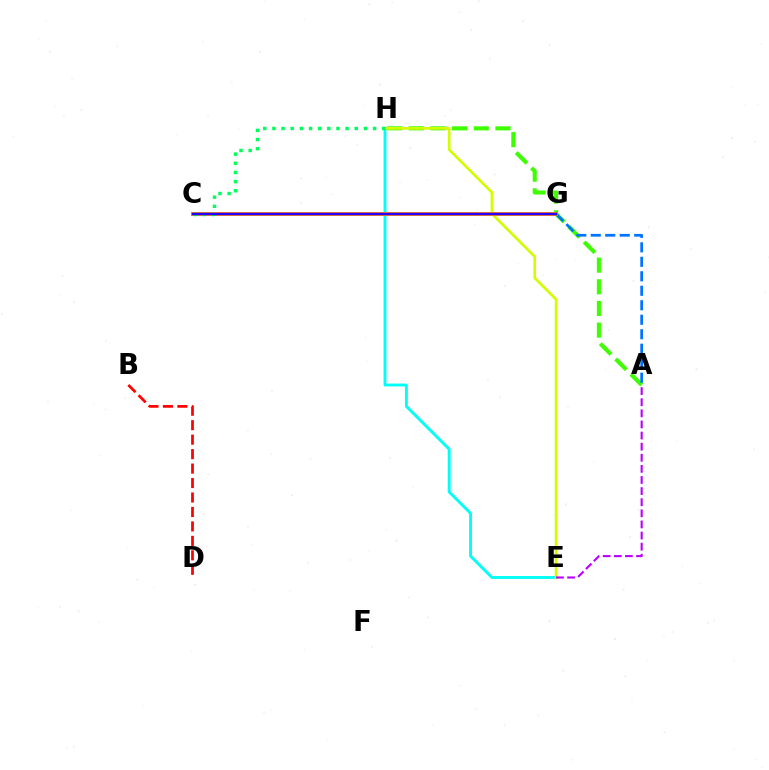{('E', 'H'): [{'color': '#00fff6', 'line_style': 'solid', 'thickness': 2.08}, {'color': '#d1ff00', 'line_style': 'solid', 'thickness': 1.93}], ('A', 'H'): [{'color': '#3dff00', 'line_style': 'dashed', 'thickness': 2.94}], ('B', 'D'): [{'color': '#ff0000', 'line_style': 'dashed', 'thickness': 1.96}], ('C', 'G'): [{'color': '#ff00ac', 'line_style': 'solid', 'thickness': 2.7}, {'color': '#ff9400', 'line_style': 'solid', 'thickness': 2.72}, {'color': '#2500ff', 'line_style': 'solid', 'thickness': 1.72}], ('A', 'G'): [{'color': '#0074ff', 'line_style': 'dashed', 'thickness': 1.97}], ('A', 'E'): [{'color': '#b900ff', 'line_style': 'dashed', 'thickness': 1.51}], ('C', 'H'): [{'color': '#00ff5c', 'line_style': 'dotted', 'thickness': 2.49}]}